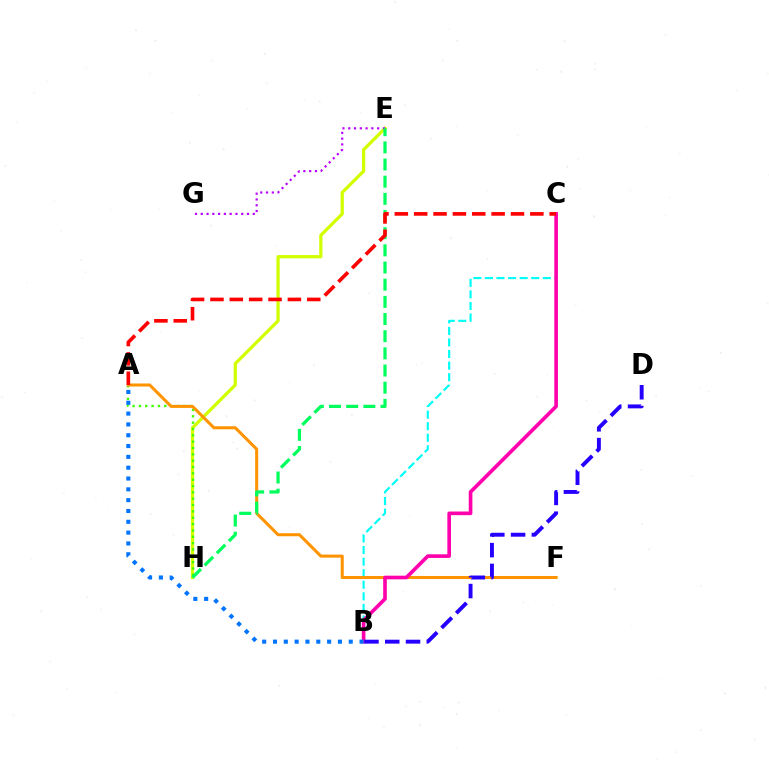{('E', 'H'): [{'color': '#d1ff00', 'line_style': 'solid', 'thickness': 2.34}, {'color': '#00ff5c', 'line_style': 'dashed', 'thickness': 2.33}], ('B', 'C'): [{'color': '#00fff6', 'line_style': 'dashed', 'thickness': 1.57}, {'color': '#ff00ac', 'line_style': 'solid', 'thickness': 2.62}], ('E', 'G'): [{'color': '#b900ff', 'line_style': 'dotted', 'thickness': 1.57}], ('A', 'H'): [{'color': '#3dff00', 'line_style': 'dotted', 'thickness': 1.72}], ('A', 'F'): [{'color': '#ff9400', 'line_style': 'solid', 'thickness': 2.19}], ('B', 'D'): [{'color': '#2500ff', 'line_style': 'dashed', 'thickness': 2.82}], ('A', 'B'): [{'color': '#0074ff', 'line_style': 'dotted', 'thickness': 2.94}], ('A', 'C'): [{'color': '#ff0000', 'line_style': 'dashed', 'thickness': 2.63}]}